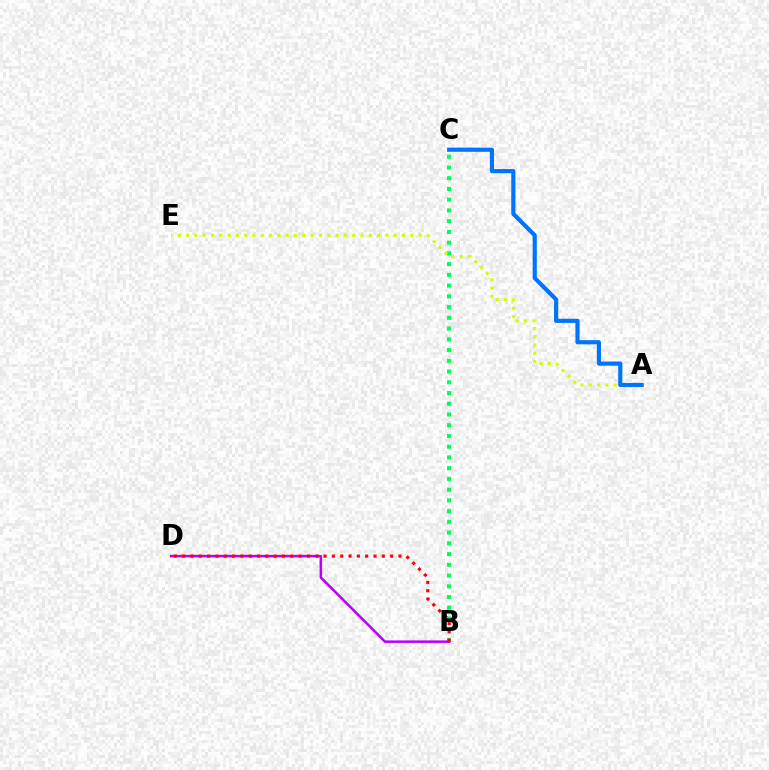{('B', 'C'): [{'color': '#00ff5c', 'line_style': 'dotted', 'thickness': 2.92}], ('A', 'E'): [{'color': '#d1ff00', 'line_style': 'dotted', 'thickness': 2.26}], ('B', 'D'): [{'color': '#b900ff', 'line_style': 'solid', 'thickness': 1.81}, {'color': '#ff0000', 'line_style': 'dotted', 'thickness': 2.26}], ('A', 'C'): [{'color': '#0074ff', 'line_style': 'solid', 'thickness': 2.99}]}